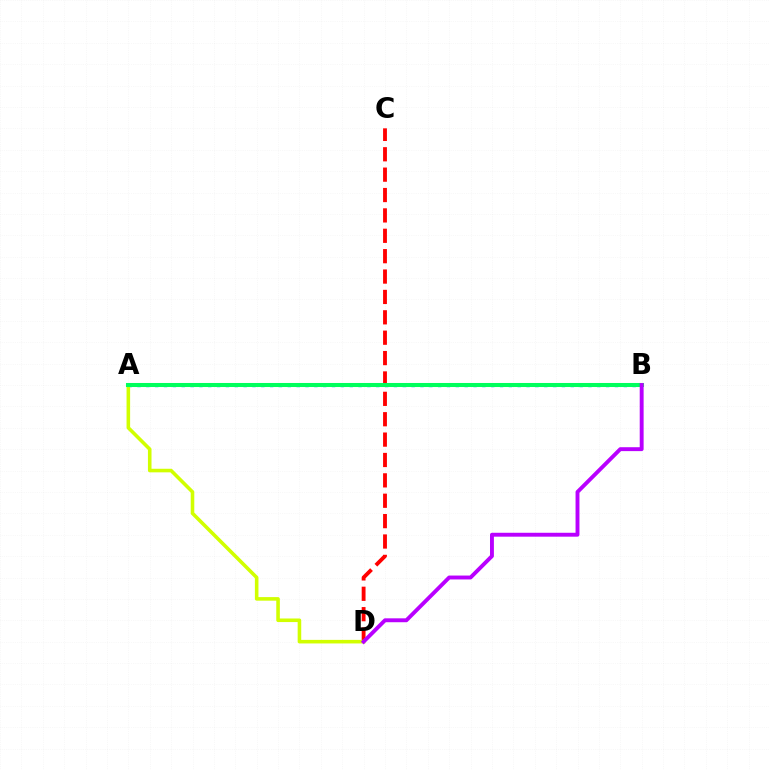{('A', 'B'): [{'color': '#0074ff', 'line_style': 'dotted', 'thickness': 2.4}, {'color': '#00ff5c', 'line_style': 'solid', 'thickness': 2.91}], ('C', 'D'): [{'color': '#ff0000', 'line_style': 'dashed', 'thickness': 2.77}], ('A', 'D'): [{'color': '#d1ff00', 'line_style': 'solid', 'thickness': 2.57}], ('B', 'D'): [{'color': '#b900ff', 'line_style': 'solid', 'thickness': 2.81}]}